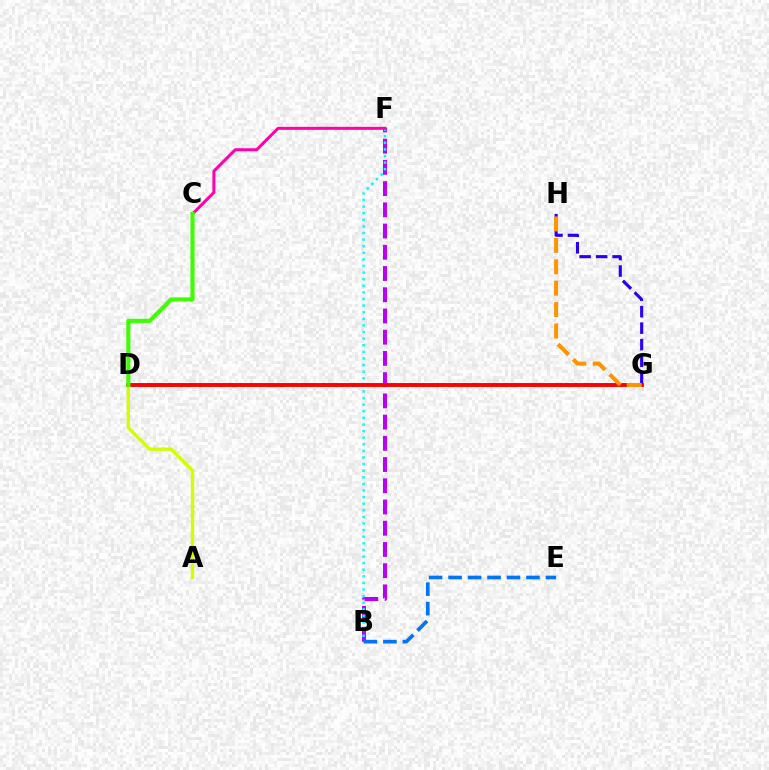{('D', 'G'): [{'color': '#00ff5c', 'line_style': 'dotted', 'thickness': 2.75}, {'color': '#ff0000', 'line_style': 'solid', 'thickness': 2.81}], ('B', 'F'): [{'color': '#b900ff', 'line_style': 'dashed', 'thickness': 2.88}, {'color': '#00fff6', 'line_style': 'dotted', 'thickness': 1.79}], ('A', 'D'): [{'color': '#d1ff00', 'line_style': 'solid', 'thickness': 2.44}], ('G', 'H'): [{'color': '#2500ff', 'line_style': 'dashed', 'thickness': 2.24}, {'color': '#ff9400', 'line_style': 'dashed', 'thickness': 2.91}], ('C', 'F'): [{'color': '#ff00ac', 'line_style': 'solid', 'thickness': 2.17}], ('C', 'D'): [{'color': '#3dff00', 'line_style': 'solid', 'thickness': 2.95}], ('B', 'E'): [{'color': '#0074ff', 'line_style': 'dashed', 'thickness': 2.65}]}